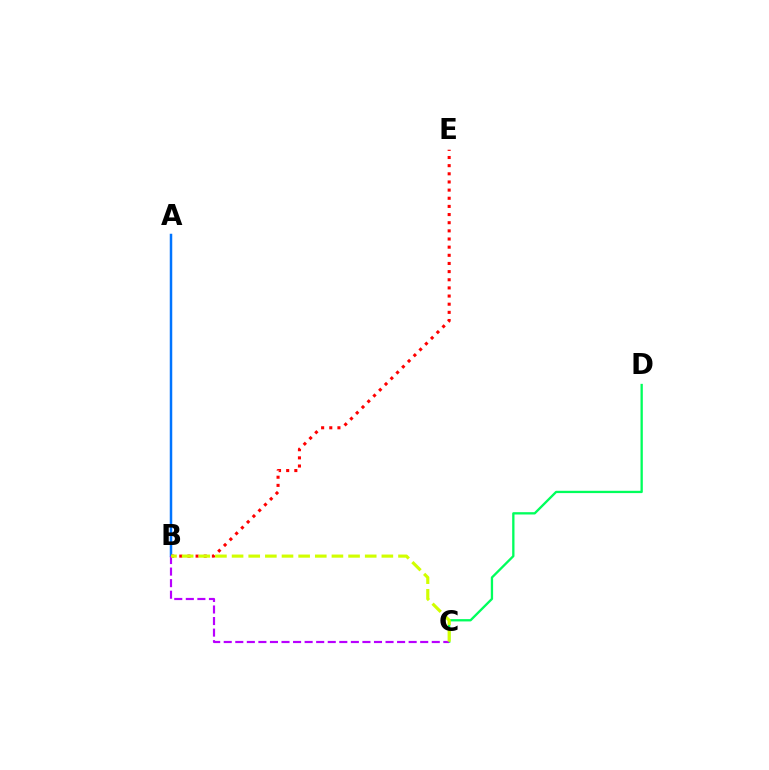{('A', 'B'): [{'color': '#0074ff', 'line_style': 'solid', 'thickness': 1.79}], ('B', 'E'): [{'color': '#ff0000', 'line_style': 'dotted', 'thickness': 2.21}], ('C', 'D'): [{'color': '#00ff5c', 'line_style': 'solid', 'thickness': 1.67}], ('B', 'C'): [{'color': '#b900ff', 'line_style': 'dashed', 'thickness': 1.57}, {'color': '#d1ff00', 'line_style': 'dashed', 'thickness': 2.26}]}